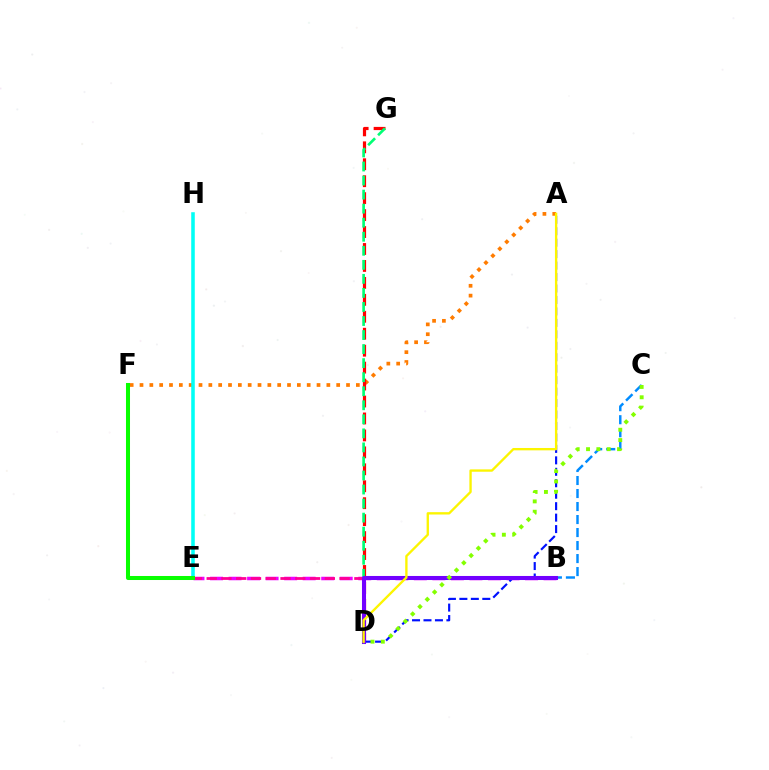{('A', 'F'): [{'color': '#ff7c00', 'line_style': 'dotted', 'thickness': 2.67}], ('D', 'G'): [{'color': '#ff0000', 'line_style': 'dashed', 'thickness': 2.3}, {'color': '#00ff74', 'line_style': 'dashed', 'thickness': 1.91}], ('E', 'H'): [{'color': '#00fff6', 'line_style': 'solid', 'thickness': 2.56}], ('B', 'E'): [{'color': '#ee00ff', 'line_style': 'dashed', 'thickness': 2.52}, {'color': '#ff0094', 'line_style': 'dashed', 'thickness': 2.01}], ('B', 'C'): [{'color': '#008cff', 'line_style': 'dashed', 'thickness': 1.77}], ('A', 'D'): [{'color': '#0010ff', 'line_style': 'dashed', 'thickness': 1.56}, {'color': '#fcf500', 'line_style': 'solid', 'thickness': 1.69}], ('B', 'D'): [{'color': '#7200ff', 'line_style': 'solid', 'thickness': 2.92}], ('C', 'D'): [{'color': '#84ff00', 'line_style': 'dotted', 'thickness': 2.81}], ('E', 'F'): [{'color': '#08ff00', 'line_style': 'solid', 'thickness': 2.89}]}